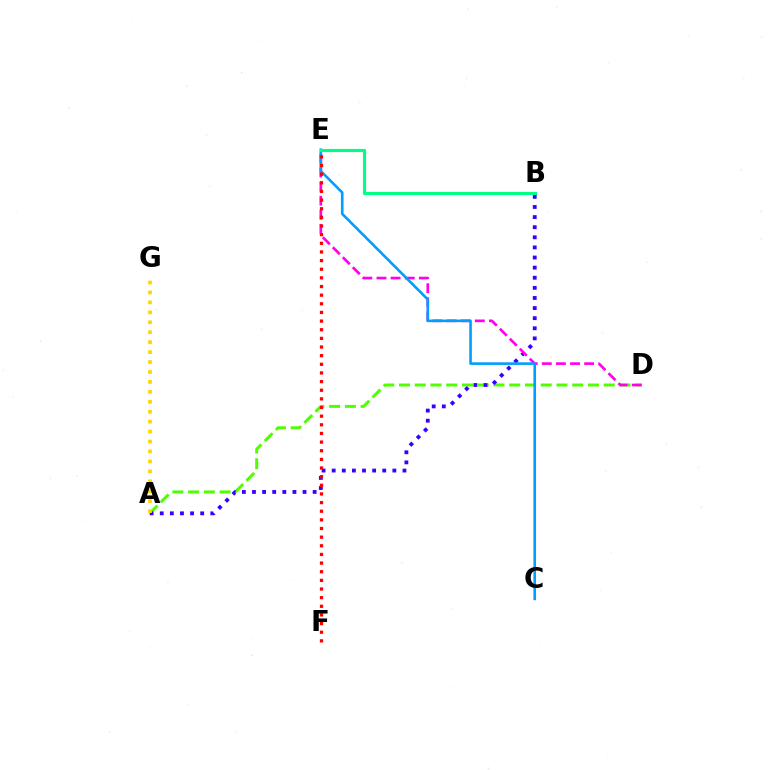{('A', 'D'): [{'color': '#4fff00', 'line_style': 'dashed', 'thickness': 2.14}], ('A', 'B'): [{'color': '#3700ff', 'line_style': 'dotted', 'thickness': 2.75}], ('D', 'E'): [{'color': '#ff00ed', 'line_style': 'dashed', 'thickness': 1.92}], ('A', 'G'): [{'color': '#ffd500', 'line_style': 'dotted', 'thickness': 2.7}], ('C', 'E'): [{'color': '#009eff', 'line_style': 'solid', 'thickness': 1.88}], ('E', 'F'): [{'color': '#ff0000', 'line_style': 'dotted', 'thickness': 2.35}], ('B', 'E'): [{'color': '#00ff86', 'line_style': 'solid', 'thickness': 2.27}]}